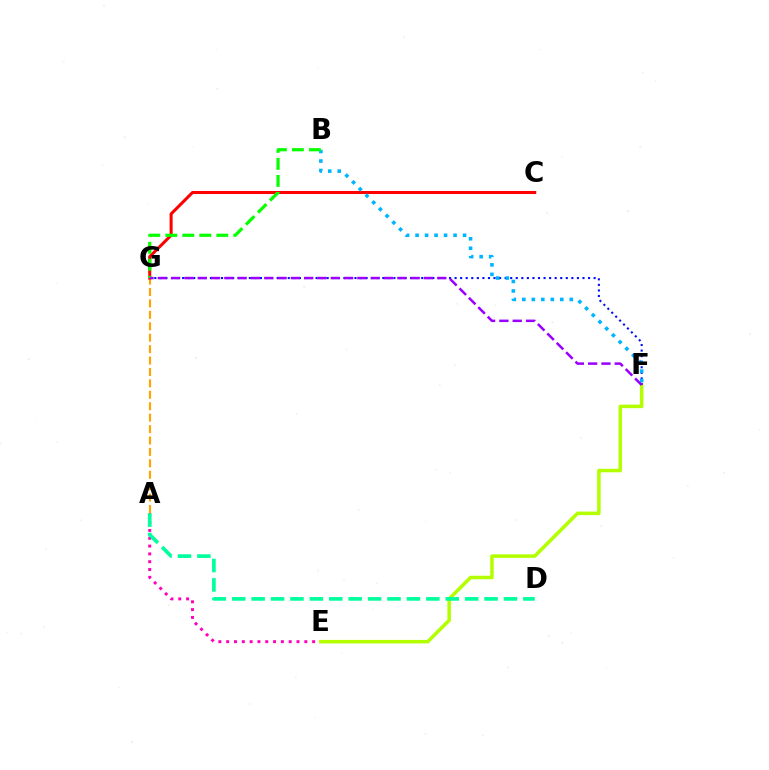{('A', 'E'): [{'color': '#ff00bd', 'line_style': 'dotted', 'thickness': 2.12}], ('E', 'F'): [{'color': '#b3ff00', 'line_style': 'solid', 'thickness': 2.53}], ('F', 'G'): [{'color': '#0010ff', 'line_style': 'dotted', 'thickness': 1.51}, {'color': '#9b00ff', 'line_style': 'dashed', 'thickness': 1.81}], ('A', 'G'): [{'color': '#ffa500', 'line_style': 'dashed', 'thickness': 1.55}], ('C', 'G'): [{'color': '#ff0000', 'line_style': 'solid', 'thickness': 2.2}], ('B', 'F'): [{'color': '#00b5ff', 'line_style': 'dotted', 'thickness': 2.58}], ('B', 'G'): [{'color': '#08ff00', 'line_style': 'dashed', 'thickness': 2.31}], ('A', 'D'): [{'color': '#00ff9d', 'line_style': 'dashed', 'thickness': 2.64}]}